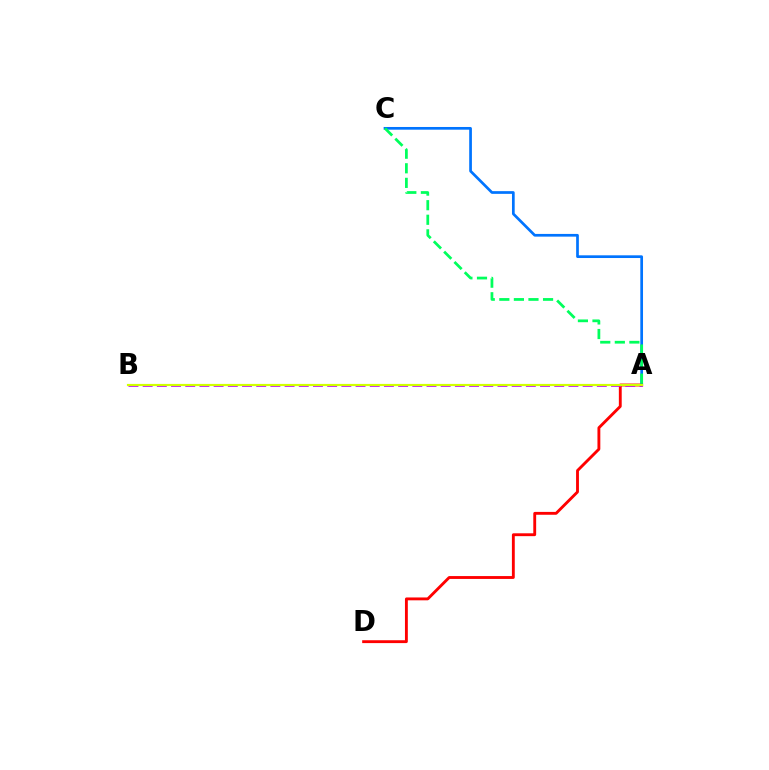{('A', 'C'): [{'color': '#0074ff', 'line_style': 'solid', 'thickness': 1.95}, {'color': '#00ff5c', 'line_style': 'dashed', 'thickness': 1.98}], ('A', 'D'): [{'color': '#ff0000', 'line_style': 'solid', 'thickness': 2.06}], ('A', 'B'): [{'color': '#b900ff', 'line_style': 'dashed', 'thickness': 1.93}, {'color': '#d1ff00', 'line_style': 'solid', 'thickness': 1.57}]}